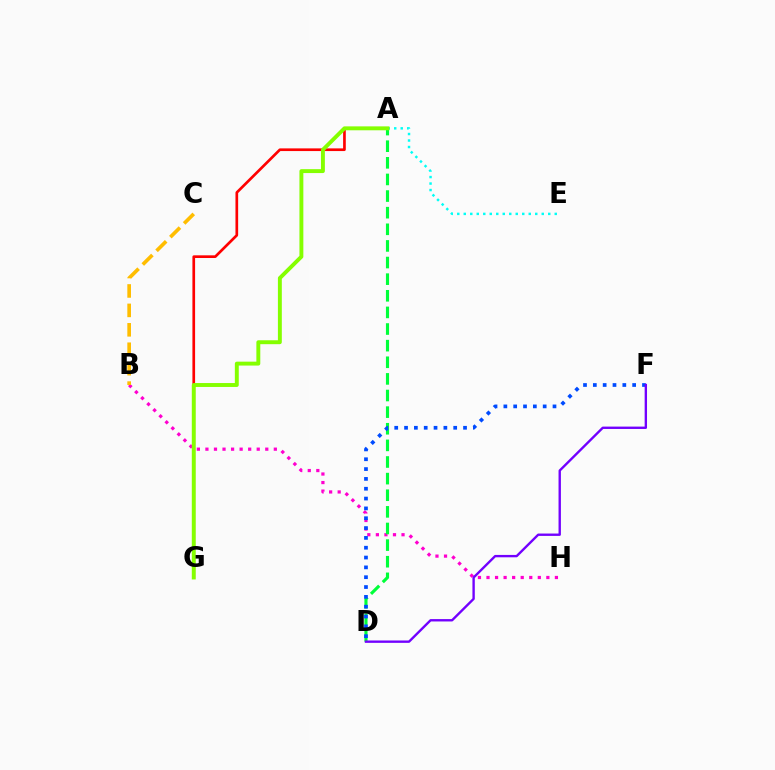{('B', 'H'): [{'color': '#ff00cf', 'line_style': 'dotted', 'thickness': 2.32}], ('A', 'D'): [{'color': '#00ff39', 'line_style': 'dashed', 'thickness': 2.26}], ('A', 'E'): [{'color': '#00fff6', 'line_style': 'dotted', 'thickness': 1.77}], ('A', 'G'): [{'color': '#ff0000', 'line_style': 'solid', 'thickness': 1.93}, {'color': '#84ff00', 'line_style': 'solid', 'thickness': 2.82}], ('D', 'F'): [{'color': '#004bff', 'line_style': 'dotted', 'thickness': 2.67}, {'color': '#7200ff', 'line_style': 'solid', 'thickness': 1.71}], ('B', 'C'): [{'color': '#ffbd00', 'line_style': 'dashed', 'thickness': 2.64}]}